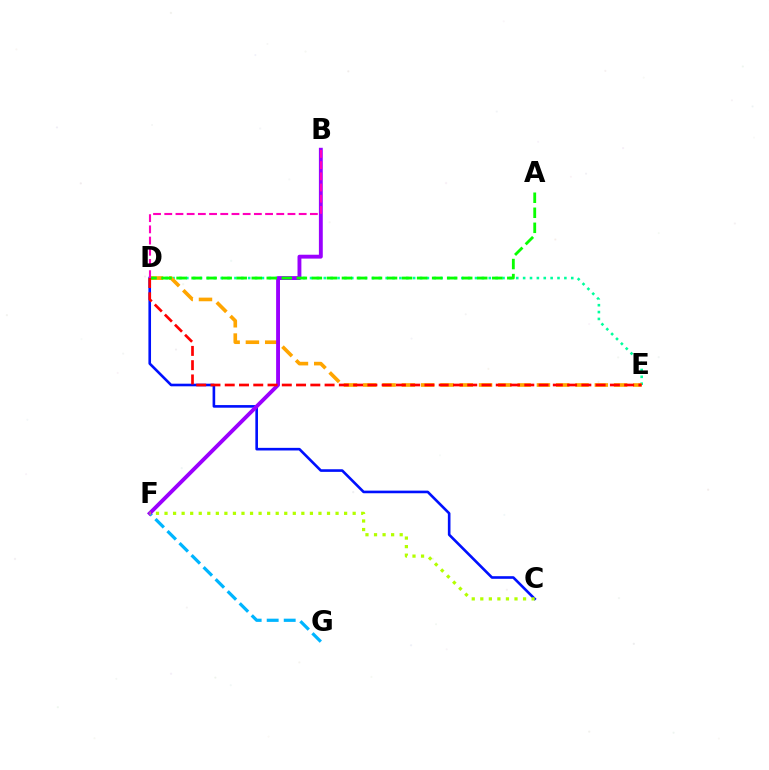{('C', 'D'): [{'color': '#0010ff', 'line_style': 'solid', 'thickness': 1.89}], ('D', 'E'): [{'color': '#00ff9d', 'line_style': 'dotted', 'thickness': 1.87}, {'color': '#ffa500', 'line_style': 'dashed', 'thickness': 2.62}, {'color': '#ff0000', 'line_style': 'dashed', 'thickness': 1.94}], ('F', 'G'): [{'color': '#00b5ff', 'line_style': 'dashed', 'thickness': 2.31}], ('B', 'F'): [{'color': '#9b00ff', 'line_style': 'solid', 'thickness': 2.79}], ('C', 'F'): [{'color': '#b3ff00', 'line_style': 'dotted', 'thickness': 2.32}], ('A', 'D'): [{'color': '#08ff00', 'line_style': 'dashed', 'thickness': 2.04}], ('B', 'D'): [{'color': '#ff00bd', 'line_style': 'dashed', 'thickness': 1.52}]}